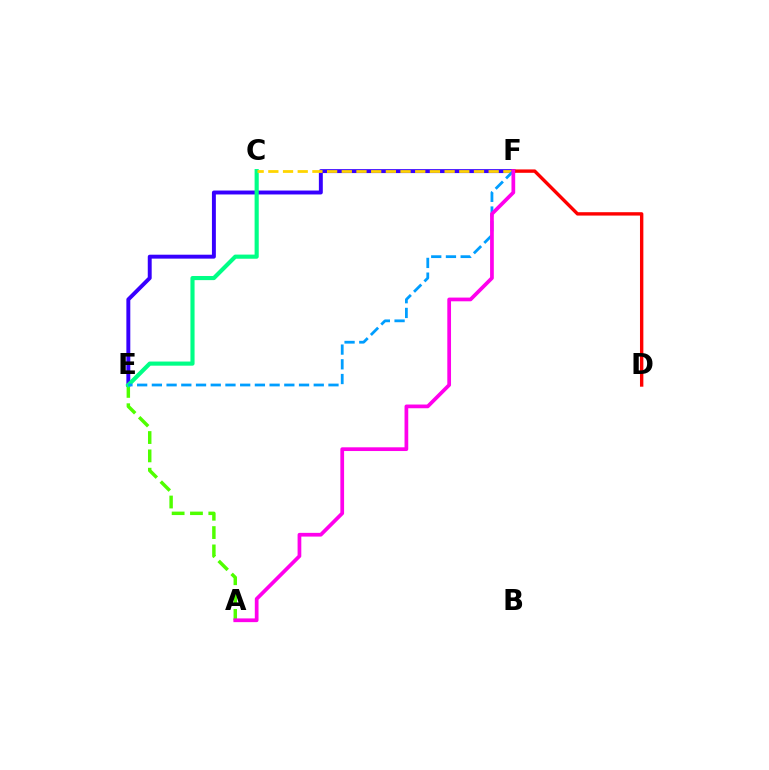{('E', 'F'): [{'color': '#3700ff', 'line_style': 'solid', 'thickness': 2.83}, {'color': '#009eff', 'line_style': 'dashed', 'thickness': 2.0}], ('A', 'E'): [{'color': '#4fff00', 'line_style': 'dashed', 'thickness': 2.49}], ('C', 'E'): [{'color': '#00ff86', 'line_style': 'solid', 'thickness': 2.98}], ('C', 'F'): [{'color': '#ffd500', 'line_style': 'dashed', 'thickness': 2.0}], ('D', 'F'): [{'color': '#ff0000', 'line_style': 'solid', 'thickness': 2.44}], ('A', 'F'): [{'color': '#ff00ed', 'line_style': 'solid', 'thickness': 2.68}]}